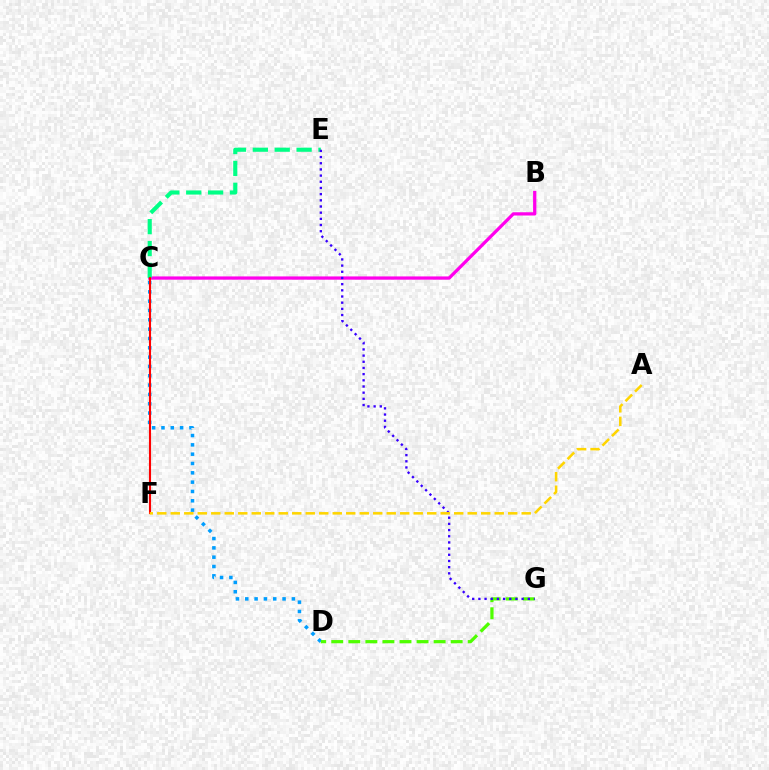{('C', 'D'): [{'color': '#009eff', 'line_style': 'dotted', 'thickness': 2.53}], ('B', 'C'): [{'color': '#ff00ed', 'line_style': 'solid', 'thickness': 2.34}], ('D', 'G'): [{'color': '#4fff00', 'line_style': 'dashed', 'thickness': 2.32}], ('C', 'E'): [{'color': '#00ff86', 'line_style': 'dashed', 'thickness': 2.97}], ('C', 'F'): [{'color': '#ff0000', 'line_style': 'solid', 'thickness': 1.51}], ('E', 'G'): [{'color': '#3700ff', 'line_style': 'dotted', 'thickness': 1.68}], ('A', 'F'): [{'color': '#ffd500', 'line_style': 'dashed', 'thickness': 1.83}]}